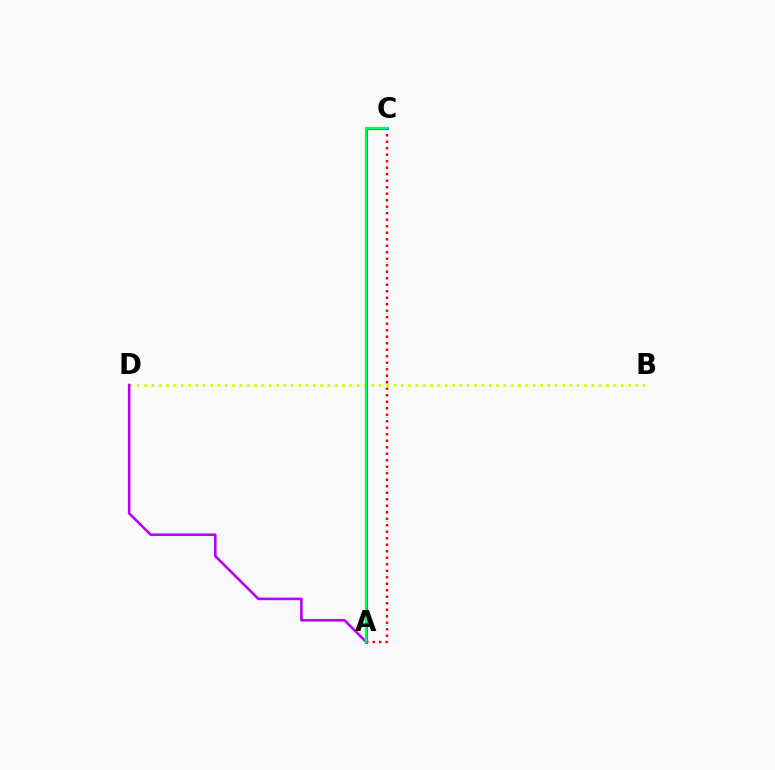{('A', 'C'): [{'color': '#ff0000', 'line_style': 'dotted', 'thickness': 1.77}, {'color': '#0074ff', 'line_style': 'solid', 'thickness': 2.02}, {'color': '#00ff5c', 'line_style': 'solid', 'thickness': 1.69}], ('B', 'D'): [{'color': '#d1ff00', 'line_style': 'dotted', 'thickness': 1.99}], ('A', 'D'): [{'color': '#b900ff', 'line_style': 'solid', 'thickness': 1.88}]}